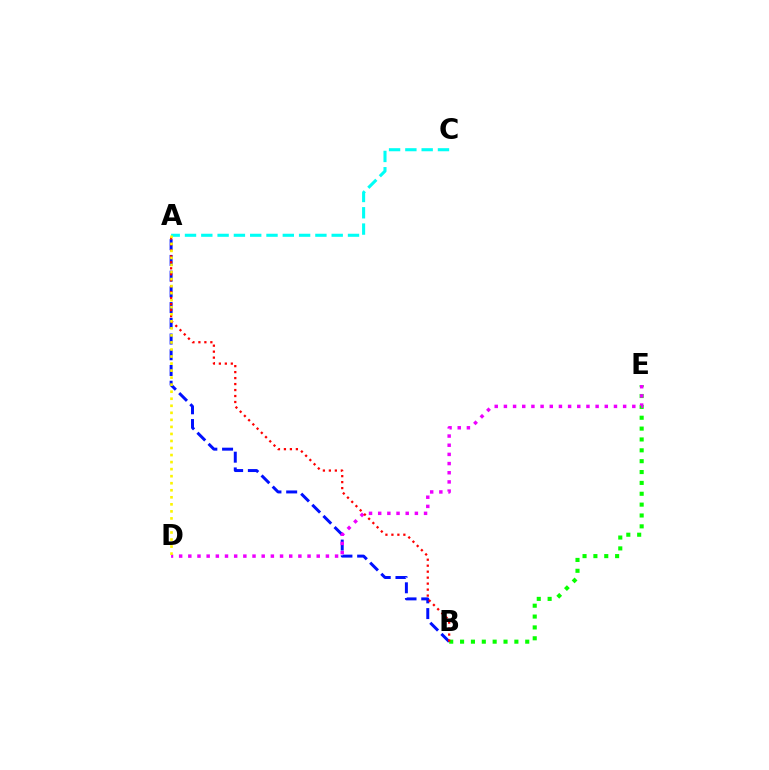{('B', 'E'): [{'color': '#08ff00', 'line_style': 'dotted', 'thickness': 2.95}], ('A', 'B'): [{'color': '#0010ff', 'line_style': 'dashed', 'thickness': 2.14}, {'color': '#ff0000', 'line_style': 'dotted', 'thickness': 1.62}], ('A', 'C'): [{'color': '#00fff6', 'line_style': 'dashed', 'thickness': 2.21}], ('D', 'E'): [{'color': '#ee00ff', 'line_style': 'dotted', 'thickness': 2.49}], ('A', 'D'): [{'color': '#fcf500', 'line_style': 'dotted', 'thickness': 1.91}]}